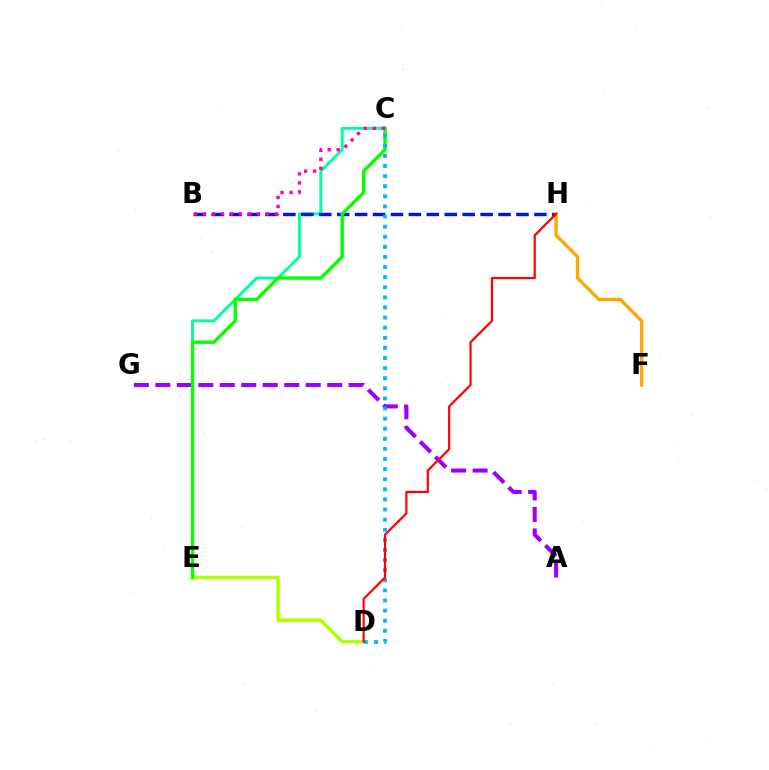{('A', 'G'): [{'color': '#9b00ff', 'line_style': 'dashed', 'thickness': 2.92}], ('C', 'E'): [{'color': '#00ff9d', 'line_style': 'solid', 'thickness': 2.11}, {'color': '#08ff00', 'line_style': 'solid', 'thickness': 2.42}], ('D', 'E'): [{'color': '#b3ff00', 'line_style': 'solid', 'thickness': 2.56}], ('B', 'H'): [{'color': '#0010ff', 'line_style': 'dashed', 'thickness': 2.44}], ('F', 'H'): [{'color': '#ffa500', 'line_style': 'solid', 'thickness': 2.39}], ('C', 'D'): [{'color': '#00b5ff', 'line_style': 'dotted', 'thickness': 2.75}], ('D', 'H'): [{'color': '#ff0000', 'line_style': 'solid', 'thickness': 1.59}], ('B', 'C'): [{'color': '#ff00bd', 'line_style': 'dotted', 'thickness': 2.44}]}